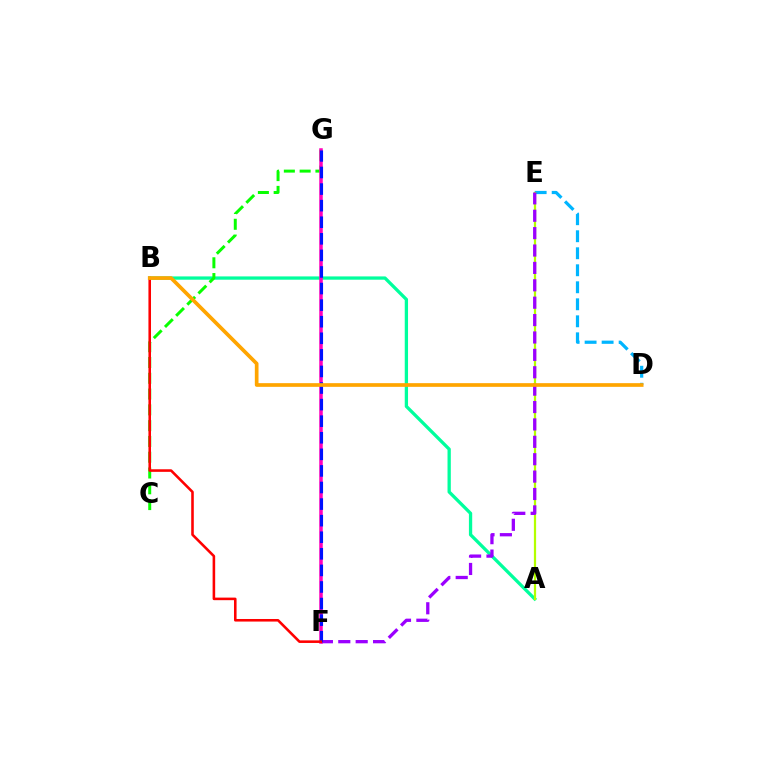{('D', 'E'): [{'color': '#00b5ff', 'line_style': 'dashed', 'thickness': 2.31}], ('A', 'B'): [{'color': '#00ff9d', 'line_style': 'solid', 'thickness': 2.37}], ('C', 'G'): [{'color': '#08ff00', 'line_style': 'dashed', 'thickness': 2.14}], ('A', 'E'): [{'color': '#b3ff00', 'line_style': 'solid', 'thickness': 1.61}], ('E', 'F'): [{'color': '#9b00ff', 'line_style': 'dashed', 'thickness': 2.36}], ('F', 'G'): [{'color': '#ff00bd', 'line_style': 'solid', 'thickness': 2.53}, {'color': '#0010ff', 'line_style': 'dashed', 'thickness': 2.25}], ('B', 'F'): [{'color': '#ff0000', 'line_style': 'solid', 'thickness': 1.85}], ('B', 'D'): [{'color': '#ffa500', 'line_style': 'solid', 'thickness': 2.66}]}